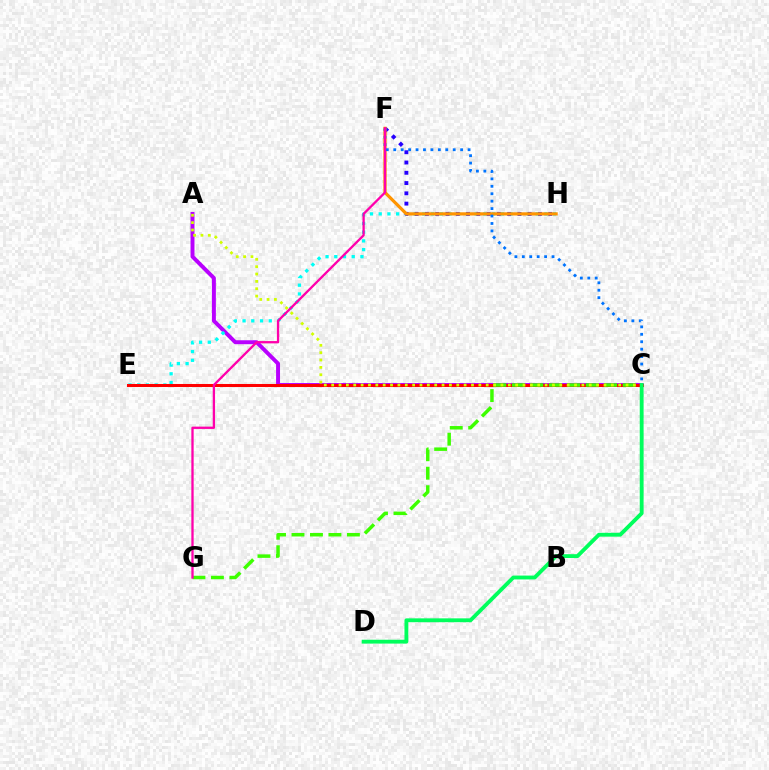{('A', 'C'): [{'color': '#b900ff', 'line_style': 'solid', 'thickness': 2.84}, {'color': '#d1ff00', 'line_style': 'dotted', 'thickness': 2.0}], ('E', 'H'): [{'color': '#00fff6', 'line_style': 'dotted', 'thickness': 2.37}], ('F', 'H'): [{'color': '#2500ff', 'line_style': 'dotted', 'thickness': 2.79}, {'color': '#ff9400', 'line_style': 'solid', 'thickness': 2.31}], ('C', 'E'): [{'color': '#ff0000', 'line_style': 'solid', 'thickness': 2.19}], ('C', 'G'): [{'color': '#3dff00', 'line_style': 'dashed', 'thickness': 2.51}], ('C', 'F'): [{'color': '#0074ff', 'line_style': 'dotted', 'thickness': 2.02}], ('C', 'D'): [{'color': '#00ff5c', 'line_style': 'solid', 'thickness': 2.77}], ('F', 'G'): [{'color': '#ff00ac', 'line_style': 'solid', 'thickness': 1.66}]}